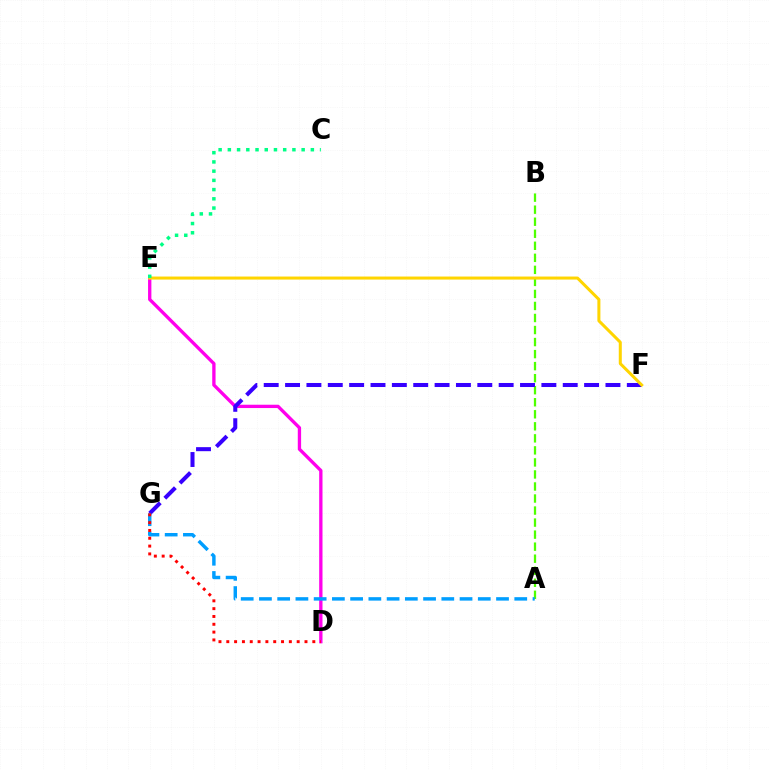{('D', 'E'): [{'color': '#ff00ed', 'line_style': 'solid', 'thickness': 2.39}], ('A', 'B'): [{'color': '#4fff00', 'line_style': 'dashed', 'thickness': 1.63}], ('F', 'G'): [{'color': '#3700ff', 'line_style': 'dashed', 'thickness': 2.9}], ('A', 'G'): [{'color': '#009eff', 'line_style': 'dashed', 'thickness': 2.48}], ('E', 'F'): [{'color': '#ffd500', 'line_style': 'solid', 'thickness': 2.18}], ('D', 'G'): [{'color': '#ff0000', 'line_style': 'dotted', 'thickness': 2.12}], ('C', 'E'): [{'color': '#00ff86', 'line_style': 'dotted', 'thickness': 2.51}]}